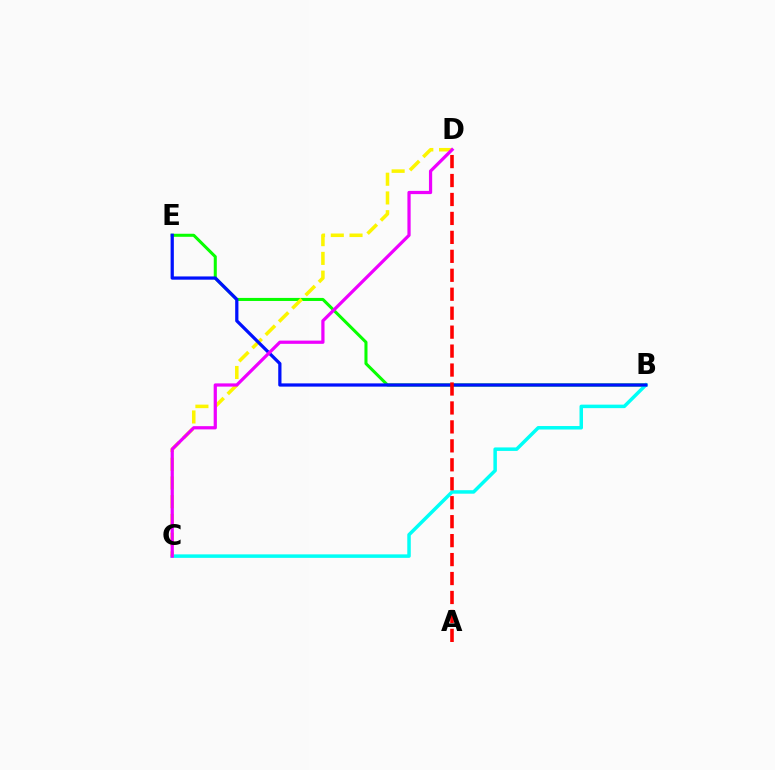{('B', 'E'): [{'color': '#08ff00', 'line_style': 'solid', 'thickness': 2.19}, {'color': '#0010ff', 'line_style': 'solid', 'thickness': 2.33}], ('B', 'C'): [{'color': '#00fff6', 'line_style': 'solid', 'thickness': 2.51}], ('C', 'D'): [{'color': '#fcf500', 'line_style': 'dashed', 'thickness': 2.55}, {'color': '#ee00ff', 'line_style': 'solid', 'thickness': 2.32}], ('A', 'D'): [{'color': '#ff0000', 'line_style': 'dashed', 'thickness': 2.57}]}